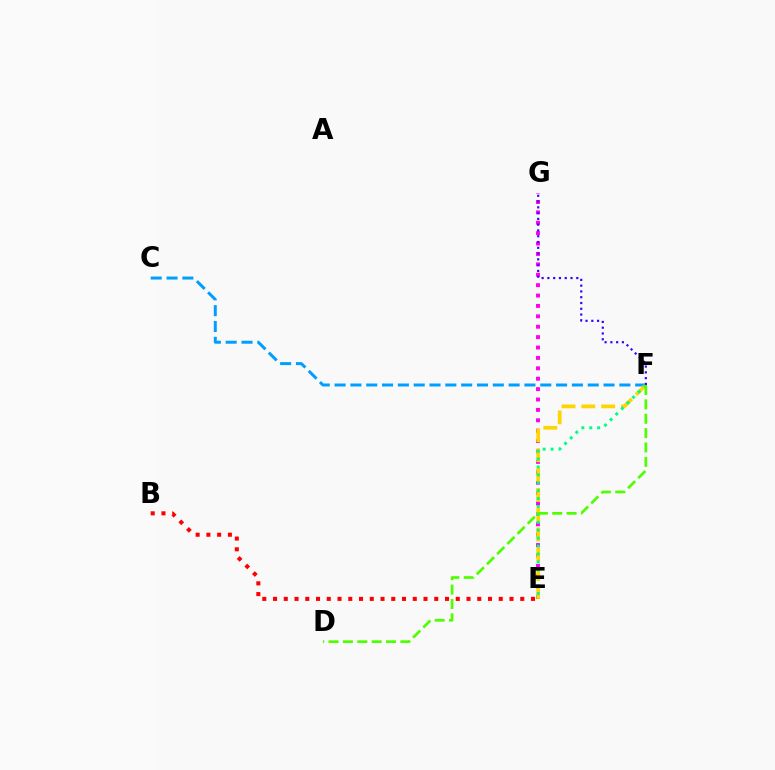{('E', 'G'): [{'color': '#ff00ed', 'line_style': 'dotted', 'thickness': 2.82}], ('B', 'E'): [{'color': '#ff0000', 'line_style': 'dotted', 'thickness': 2.92}], ('C', 'F'): [{'color': '#009eff', 'line_style': 'dashed', 'thickness': 2.15}], ('E', 'F'): [{'color': '#ffd500', 'line_style': 'dashed', 'thickness': 2.69}, {'color': '#00ff86', 'line_style': 'dotted', 'thickness': 2.15}], ('F', 'G'): [{'color': '#3700ff', 'line_style': 'dotted', 'thickness': 1.57}], ('D', 'F'): [{'color': '#4fff00', 'line_style': 'dashed', 'thickness': 1.95}]}